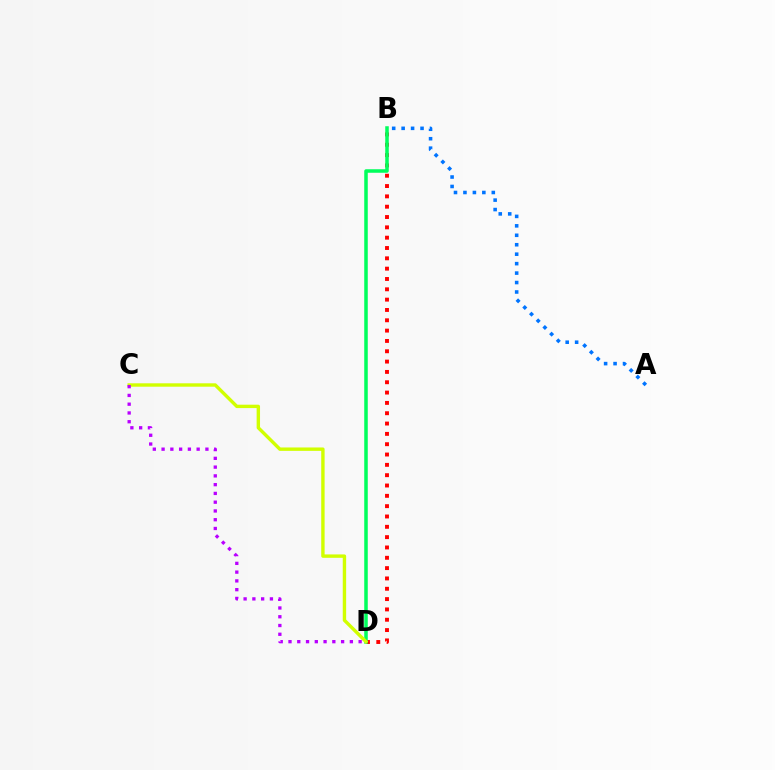{('A', 'B'): [{'color': '#0074ff', 'line_style': 'dotted', 'thickness': 2.57}], ('B', 'D'): [{'color': '#ff0000', 'line_style': 'dotted', 'thickness': 2.81}, {'color': '#00ff5c', 'line_style': 'solid', 'thickness': 2.54}], ('C', 'D'): [{'color': '#d1ff00', 'line_style': 'solid', 'thickness': 2.44}, {'color': '#b900ff', 'line_style': 'dotted', 'thickness': 2.38}]}